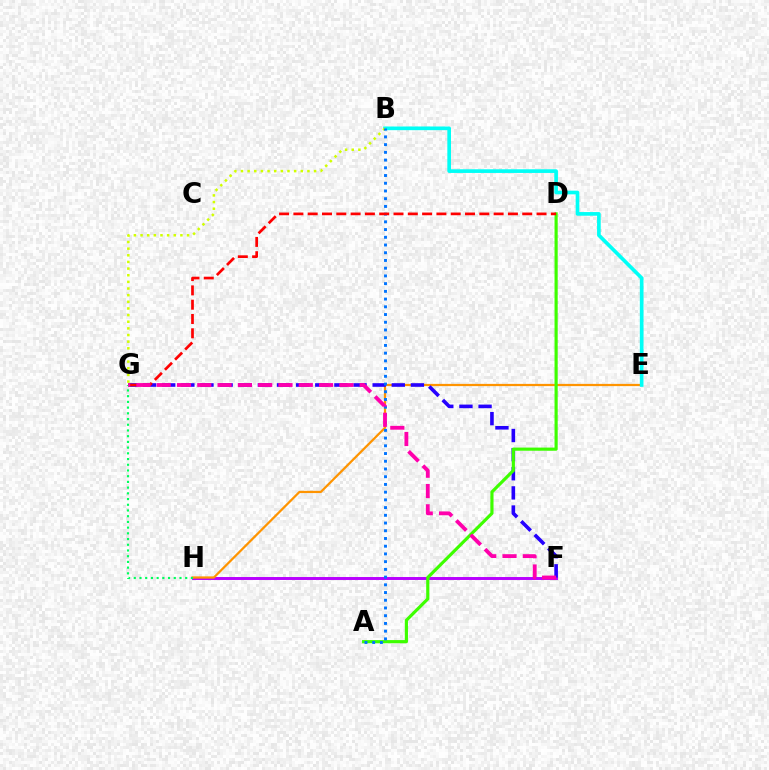{('F', 'H'): [{'color': '#b900ff', 'line_style': 'solid', 'thickness': 2.12}], ('E', 'H'): [{'color': '#ff9400', 'line_style': 'solid', 'thickness': 1.61}], ('B', 'E'): [{'color': '#00fff6', 'line_style': 'solid', 'thickness': 2.64}], ('F', 'G'): [{'color': '#2500ff', 'line_style': 'dashed', 'thickness': 2.6}, {'color': '#ff00ac', 'line_style': 'dashed', 'thickness': 2.76}], ('A', 'D'): [{'color': '#3dff00', 'line_style': 'solid', 'thickness': 2.27}], ('B', 'G'): [{'color': '#d1ff00', 'line_style': 'dotted', 'thickness': 1.81}], ('A', 'B'): [{'color': '#0074ff', 'line_style': 'dotted', 'thickness': 2.1}], ('D', 'G'): [{'color': '#ff0000', 'line_style': 'dashed', 'thickness': 1.94}], ('G', 'H'): [{'color': '#00ff5c', 'line_style': 'dotted', 'thickness': 1.55}]}